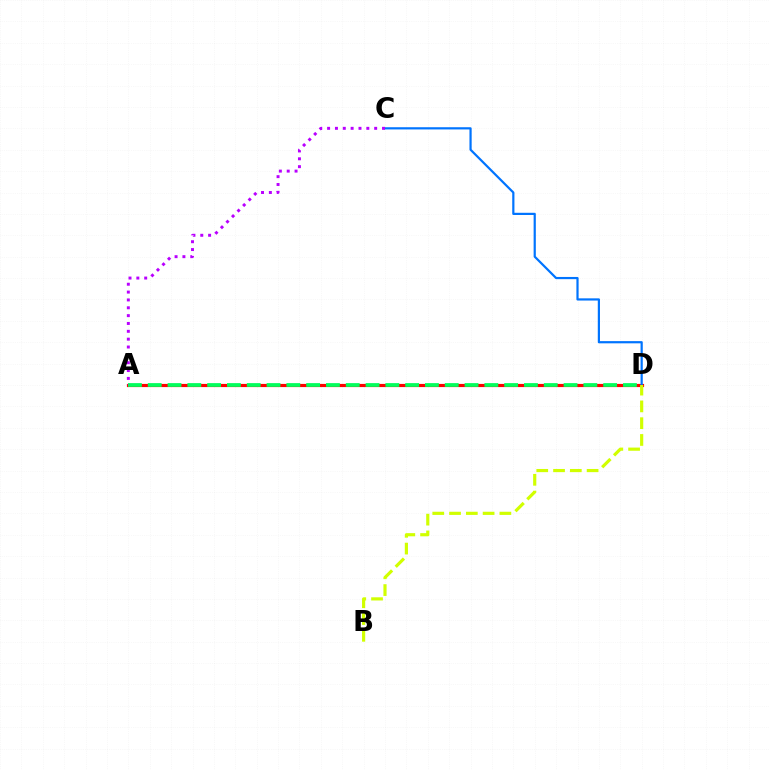{('A', 'D'): [{'color': '#ff0000', 'line_style': 'solid', 'thickness': 2.28}, {'color': '#00ff5c', 'line_style': 'dashed', 'thickness': 2.69}], ('C', 'D'): [{'color': '#0074ff', 'line_style': 'solid', 'thickness': 1.59}], ('B', 'D'): [{'color': '#d1ff00', 'line_style': 'dashed', 'thickness': 2.28}], ('A', 'C'): [{'color': '#b900ff', 'line_style': 'dotted', 'thickness': 2.13}]}